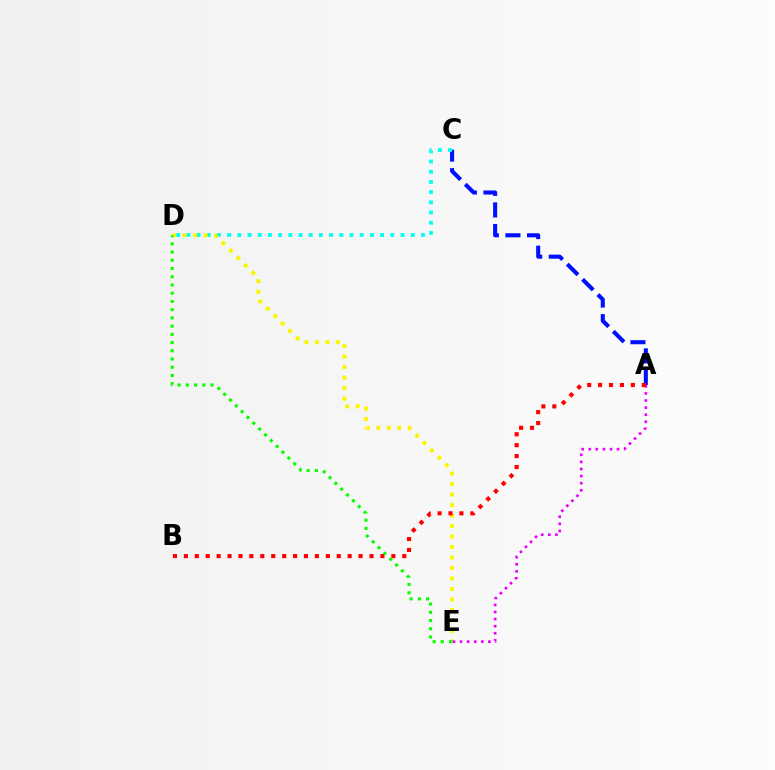{('A', 'C'): [{'color': '#0010ff', 'line_style': 'dashed', 'thickness': 2.93}], ('C', 'D'): [{'color': '#00fff6', 'line_style': 'dotted', 'thickness': 2.77}], ('D', 'E'): [{'color': '#fcf500', 'line_style': 'dotted', 'thickness': 2.85}, {'color': '#08ff00', 'line_style': 'dotted', 'thickness': 2.23}], ('A', 'E'): [{'color': '#ee00ff', 'line_style': 'dotted', 'thickness': 1.93}], ('A', 'B'): [{'color': '#ff0000', 'line_style': 'dotted', 'thickness': 2.97}]}